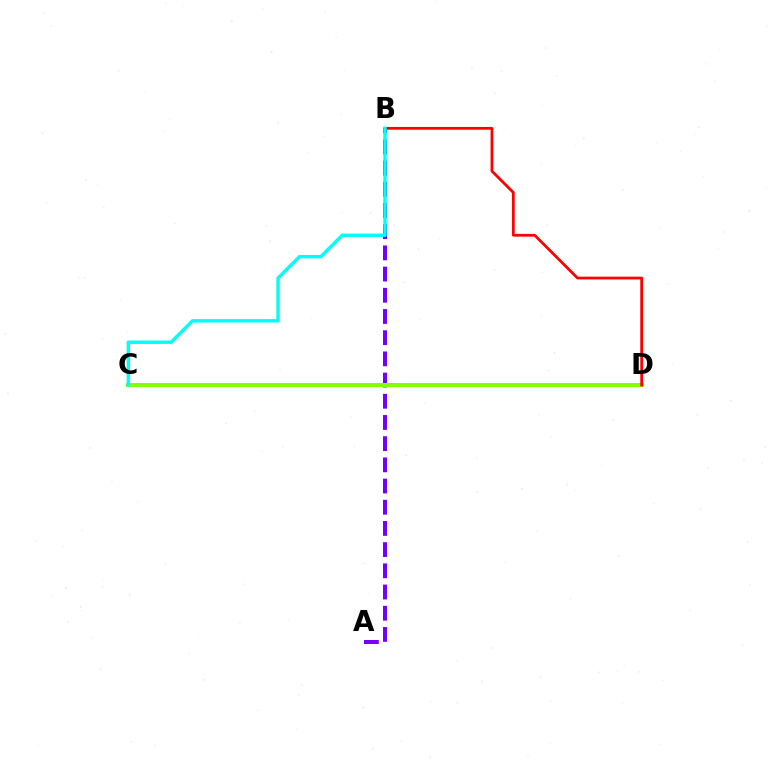{('A', 'B'): [{'color': '#7200ff', 'line_style': 'dashed', 'thickness': 2.88}], ('C', 'D'): [{'color': '#84ff00', 'line_style': 'solid', 'thickness': 2.9}], ('B', 'D'): [{'color': '#ff0000', 'line_style': 'solid', 'thickness': 2.0}], ('B', 'C'): [{'color': '#00fff6', 'line_style': 'solid', 'thickness': 2.46}]}